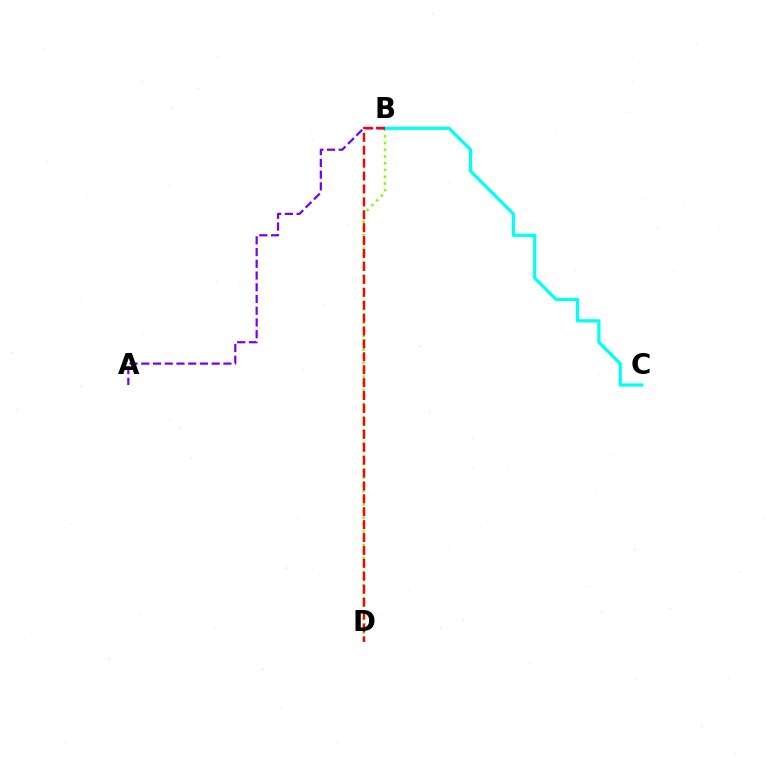{('B', 'D'): [{'color': '#84ff00', 'line_style': 'dotted', 'thickness': 1.83}, {'color': '#ff0000', 'line_style': 'dashed', 'thickness': 1.75}], ('B', 'C'): [{'color': '#00fff6', 'line_style': 'solid', 'thickness': 2.32}], ('A', 'B'): [{'color': '#7200ff', 'line_style': 'dashed', 'thickness': 1.59}]}